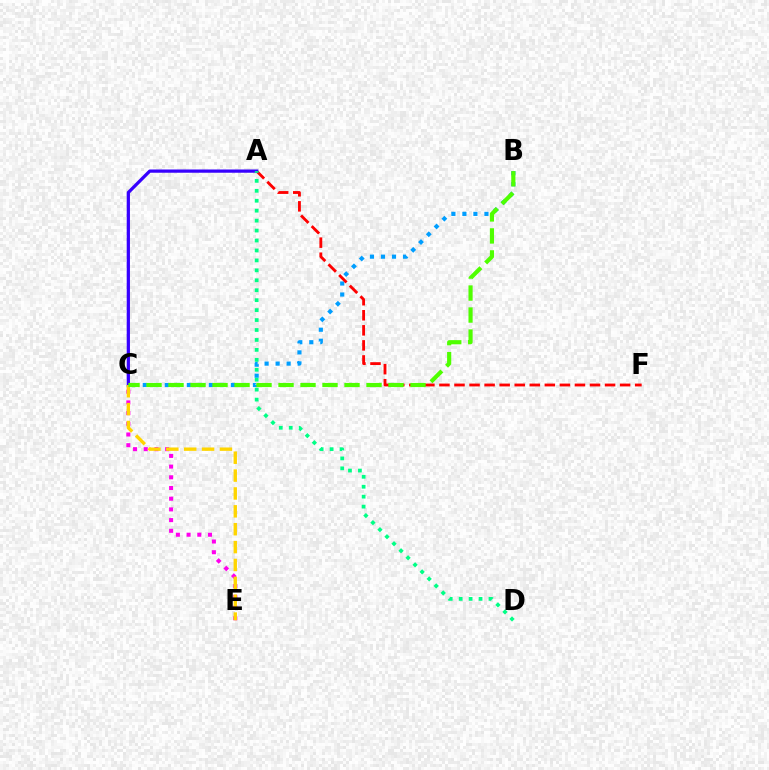{('B', 'C'): [{'color': '#009eff', 'line_style': 'dotted', 'thickness': 2.99}, {'color': '#4fff00', 'line_style': 'dashed', 'thickness': 2.99}], ('C', 'E'): [{'color': '#ff00ed', 'line_style': 'dotted', 'thickness': 2.91}, {'color': '#ffd500', 'line_style': 'dashed', 'thickness': 2.43}], ('A', 'F'): [{'color': '#ff0000', 'line_style': 'dashed', 'thickness': 2.05}], ('A', 'C'): [{'color': '#3700ff', 'line_style': 'solid', 'thickness': 2.34}], ('A', 'D'): [{'color': '#00ff86', 'line_style': 'dotted', 'thickness': 2.7}]}